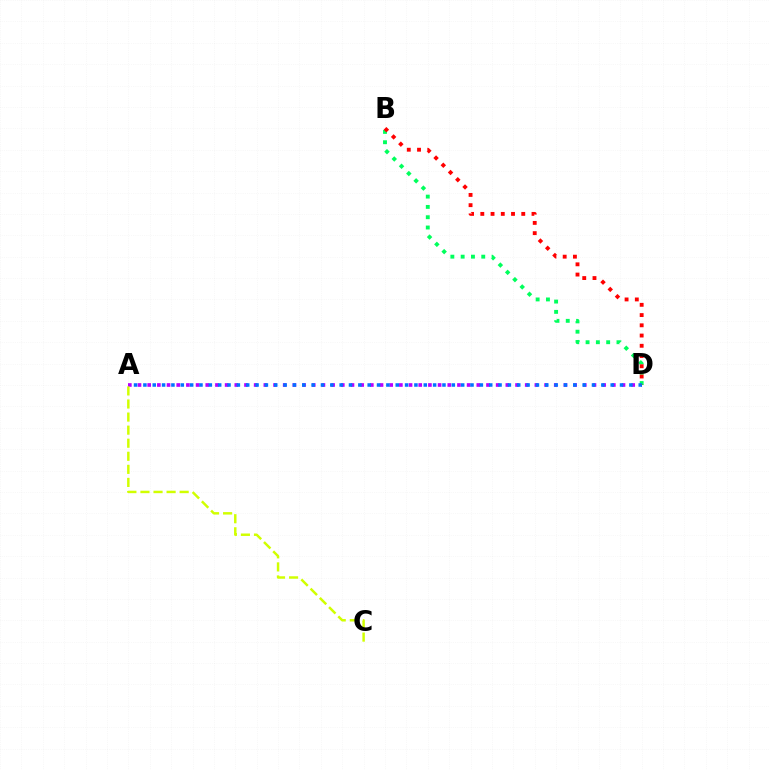{('A', 'D'): [{'color': '#b900ff', 'line_style': 'dotted', 'thickness': 2.63}, {'color': '#0074ff', 'line_style': 'dotted', 'thickness': 2.54}], ('B', 'D'): [{'color': '#00ff5c', 'line_style': 'dotted', 'thickness': 2.8}, {'color': '#ff0000', 'line_style': 'dotted', 'thickness': 2.78}], ('A', 'C'): [{'color': '#d1ff00', 'line_style': 'dashed', 'thickness': 1.78}]}